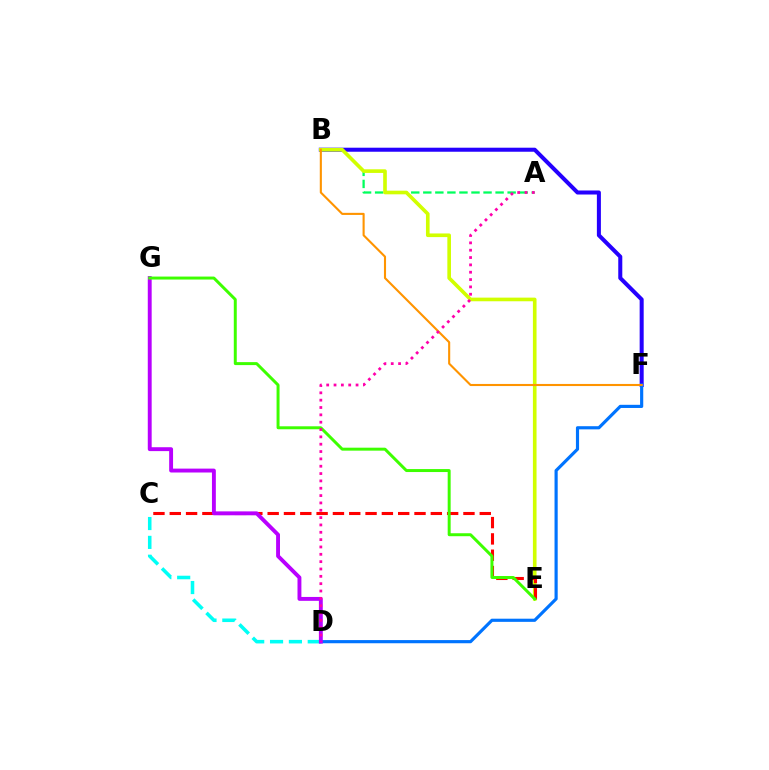{('A', 'B'): [{'color': '#00ff5c', 'line_style': 'dashed', 'thickness': 1.64}], ('C', 'D'): [{'color': '#00fff6', 'line_style': 'dashed', 'thickness': 2.56}], ('B', 'F'): [{'color': '#2500ff', 'line_style': 'solid', 'thickness': 2.9}, {'color': '#ff9400', 'line_style': 'solid', 'thickness': 1.51}], ('D', 'F'): [{'color': '#0074ff', 'line_style': 'solid', 'thickness': 2.27}], ('B', 'E'): [{'color': '#d1ff00', 'line_style': 'solid', 'thickness': 2.62}], ('C', 'E'): [{'color': '#ff0000', 'line_style': 'dashed', 'thickness': 2.22}], ('D', 'G'): [{'color': '#b900ff', 'line_style': 'solid', 'thickness': 2.8}], ('E', 'G'): [{'color': '#3dff00', 'line_style': 'solid', 'thickness': 2.14}], ('A', 'D'): [{'color': '#ff00ac', 'line_style': 'dotted', 'thickness': 1.99}]}